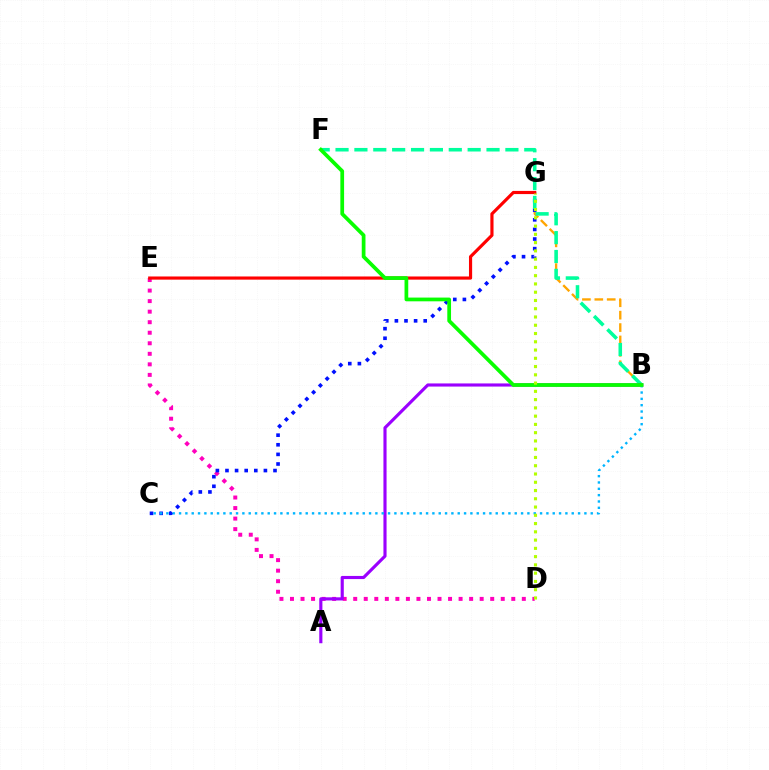{('D', 'E'): [{'color': '#ff00bd', 'line_style': 'dotted', 'thickness': 2.86}], ('B', 'G'): [{'color': '#ffa500', 'line_style': 'dashed', 'thickness': 1.68}], ('C', 'G'): [{'color': '#0010ff', 'line_style': 'dotted', 'thickness': 2.61}], ('B', 'F'): [{'color': '#00ff9d', 'line_style': 'dashed', 'thickness': 2.56}, {'color': '#08ff00', 'line_style': 'solid', 'thickness': 2.69}], ('E', 'G'): [{'color': '#ff0000', 'line_style': 'solid', 'thickness': 2.28}], ('A', 'B'): [{'color': '#9b00ff', 'line_style': 'solid', 'thickness': 2.26}], ('B', 'C'): [{'color': '#00b5ff', 'line_style': 'dotted', 'thickness': 1.72}], ('D', 'G'): [{'color': '#b3ff00', 'line_style': 'dotted', 'thickness': 2.25}]}